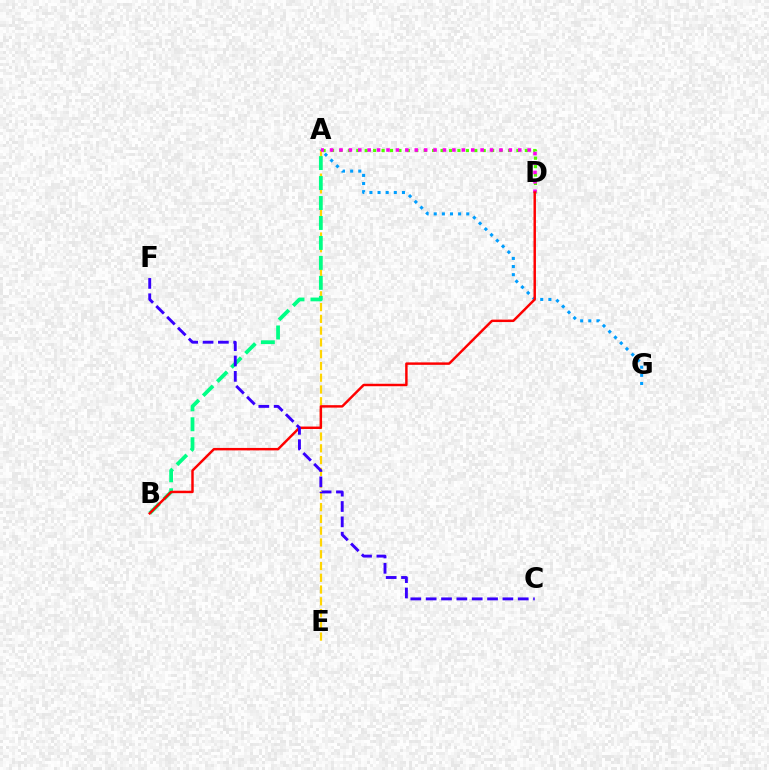{('A', 'E'): [{'color': '#ffd500', 'line_style': 'dashed', 'thickness': 1.6}], ('A', 'D'): [{'color': '#4fff00', 'line_style': 'dotted', 'thickness': 2.29}, {'color': '#ff00ed', 'line_style': 'dotted', 'thickness': 2.56}], ('A', 'G'): [{'color': '#009eff', 'line_style': 'dotted', 'thickness': 2.21}], ('A', 'B'): [{'color': '#00ff86', 'line_style': 'dashed', 'thickness': 2.71}], ('B', 'D'): [{'color': '#ff0000', 'line_style': 'solid', 'thickness': 1.76}], ('C', 'F'): [{'color': '#3700ff', 'line_style': 'dashed', 'thickness': 2.08}]}